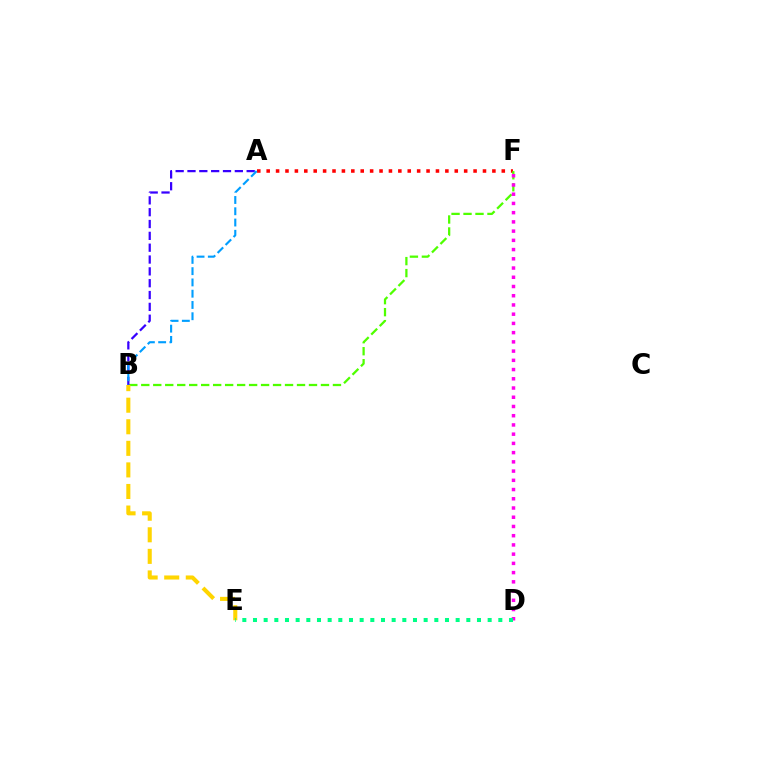{('A', 'F'): [{'color': '#ff0000', 'line_style': 'dotted', 'thickness': 2.56}], ('B', 'F'): [{'color': '#4fff00', 'line_style': 'dashed', 'thickness': 1.63}], ('D', 'F'): [{'color': '#ff00ed', 'line_style': 'dotted', 'thickness': 2.51}], ('B', 'E'): [{'color': '#ffd500', 'line_style': 'dashed', 'thickness': 2.93}], ('A', 'B'): [{'color': '#3700ff', 'line_style': 'dashed', 'thickness': 1.61}, {'color': '#009eff', 'line_style': 'dashed', 'thickness': 1.53}], ('D', 'E'): [{'color': '#00ff86', 'line_style': 'dotted', 'thickness': 2.9}]}